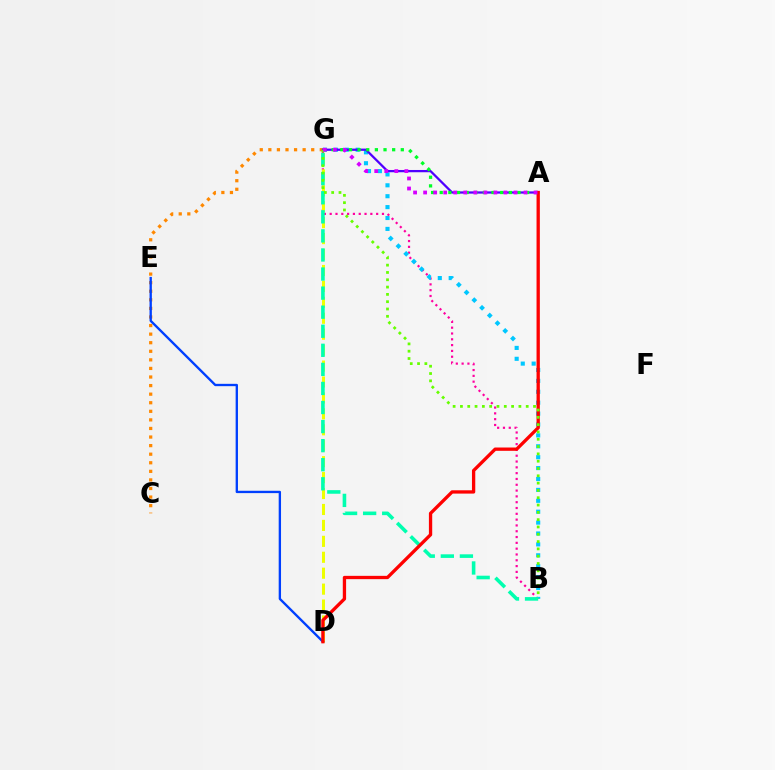{('B', 'G'): [{'color': '#ff00a0', 'line_style': 'dotted', 'thickness': 1.58}, {'color': '#00c7ff', 'line_style': 'dotted', 'thickness': 2.96}, {'color': '#00ffaf', 'line_style': 'dashed', 'thickness': 2.59}, {'color': '#66ff00', 'line_style': 'dotted', 'thickness': 1.99}], ('C', 'G'): [{'color': '#ff8800', 'line_style': 'dotted', 'thickness': 2.33}], ('A', 'G'): [{'color': '#4f00ff', 'line_style': 'solid', 'thickness': 1.63}, {'color': '#00ff27', 'line_style': 'dotted', 'thickness': 2.35}, {'color': '#d600ff', 'line_style': 'dotted', 'thickness': 2.73}], ('D', 'G'): [{'color': '#eeff00', 'line_style': 'dashed', 'thickness': 2.16}], ('D', 'E'): [{'color': '#003fff', 'line_style': 'solid', 'thickness': 1.68}], ('A', 'D'): [{'color': '#ff0000', 'line_style': 'solid', 'thickness': 2.38}]}